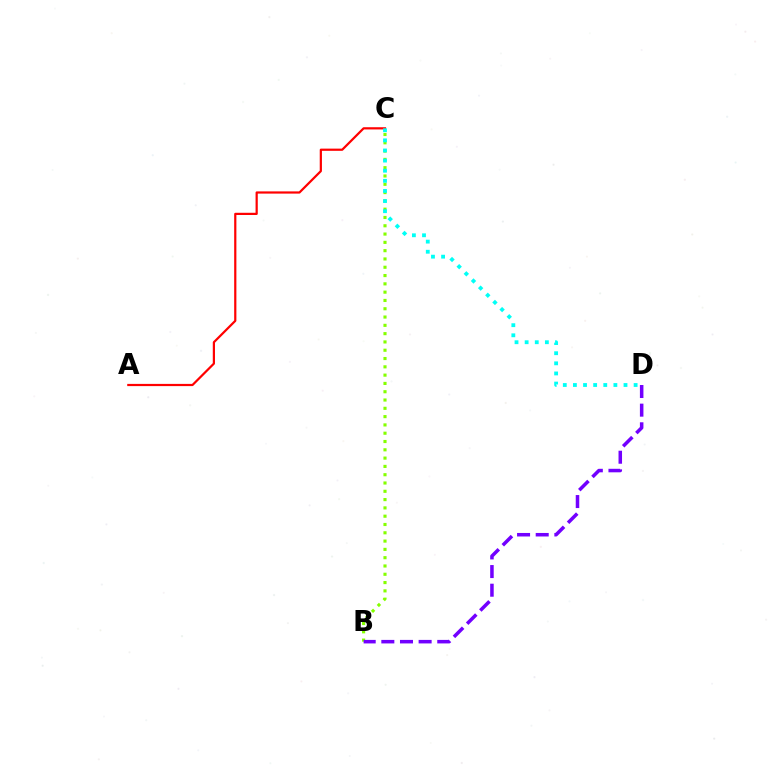{('A', 'C'): [{'color': '#ff0000', 'line_style': 'solid', 'thickness': 1.59}], ('B', 'C'): [{'color': '#84ff00', 'line_style': 'dotted', 'thickness': 2.25}], ('C', 'D'): [{'color': '#00fff6', 'line_style': 'dotted', 'thickness': 2.75}], ('B', 'D'): [{'color': '#7200ff', 'line_style': 'dashed', 'thickness': 2.53}]}